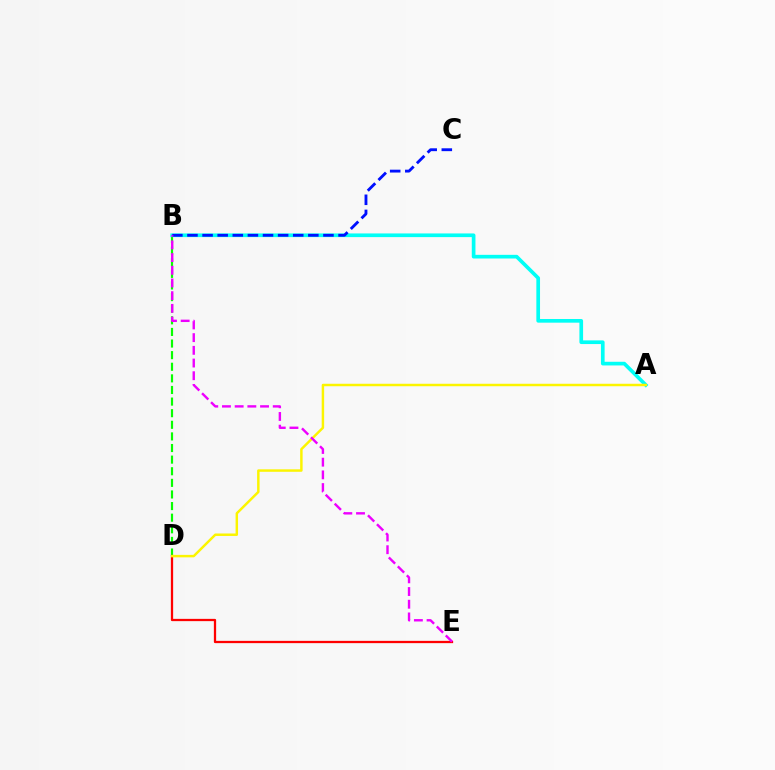{('B', 'D'): [{'color': '#08ff00', 'line_style': 'dashed', 'thickness': 1.58}], ('A', 'B'): [{'color': '#00fff6', 'line_style': 'solid', 'thickness': 2.64}], ('B', 'C'): [{'color': '#0010ff', 'line_style': 'dashed', 'thickness': 2.05}], ('D', 'E'): [{'color': '#ff0000', 'line_style': 'solid', 'thickness': 1.64}], ('A', 'D'): [{'color': '#fcf500', 'line_style': 'solid', 'thickness': 1.78}], ('B', 'E'): [{'color': '#ee00ff', 'line_style': 'dashed', 'thickness': 1.72}]}